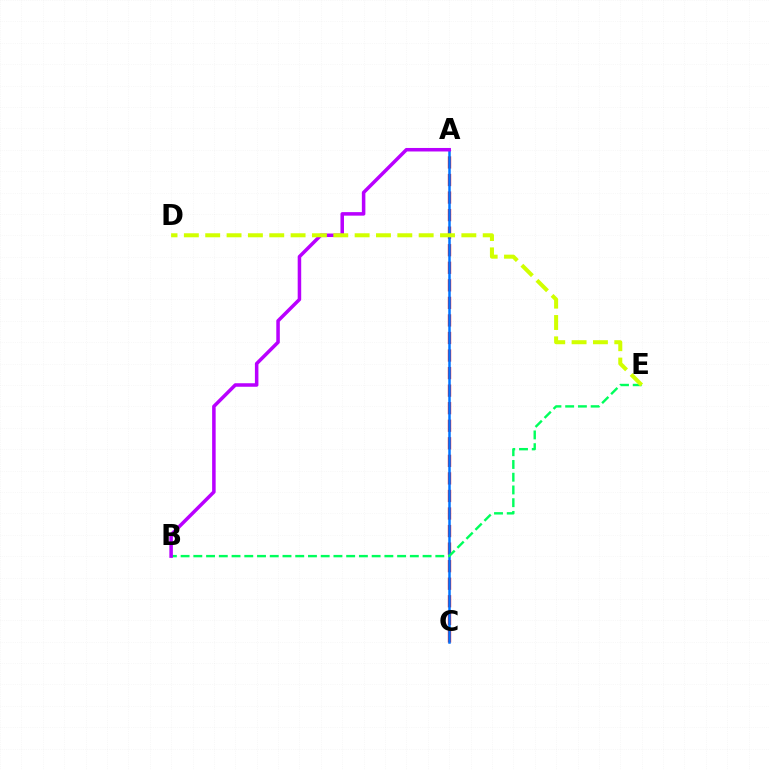{('A', 'C'): [{'color': '#ff0000', 'line_style': 'dashed', 'thickness': 2.38}, {'color': '#0074ff', 'line_style': 'solid', 'thickness': 1.8}], ('B', 'E'): [{'color': '#00ff5c', 'line_style': 'dashed', 'thickness': 1.73}], ('A', 'B'): [{'color': '#b900ff', 'line_style': 'solid', 'thickness': 2.53}], ('D', 'E'): [{'color': '#d1ff00', 'line_style': 'dashed', 'thickness': 2.9}]}